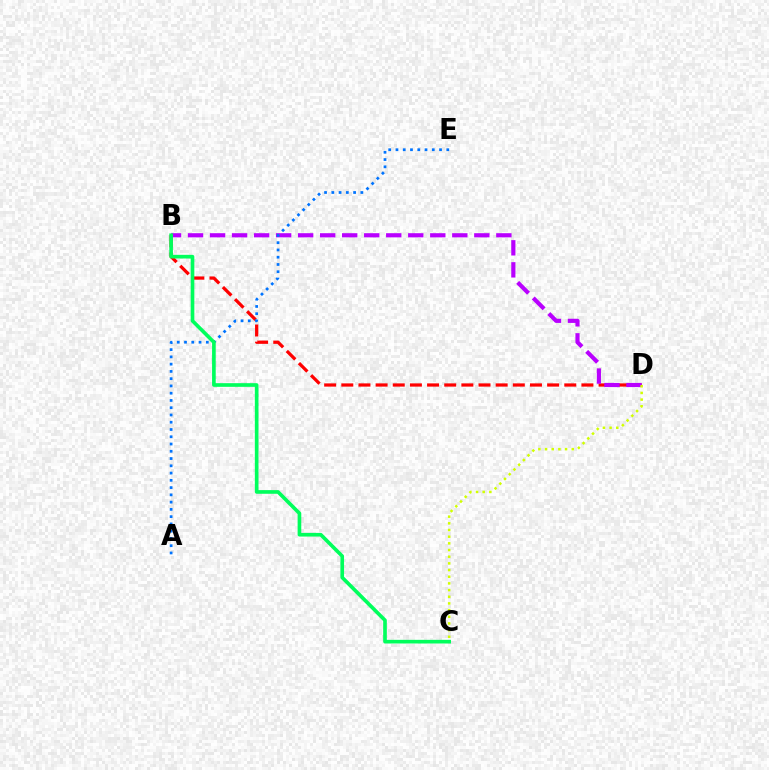{('B', 'D'): [{'color': '#ff0000', 'line_style': 'dashed', 'thickness': 2.33}, {'color': '#b900ff', 'line_style': 'dashed', 'thickness': 2.99}], ('A', 'E'): [{'color': '#0074ff', 'line_style': 'dotted', 'thickness': 1.97}], ('C', 'D'): [{'color': '#d1ff00', 'line_style': 'dotted', 'thickness': 1.81}], ('B', 'C'): [{'color': '#00ff5c', 'line_style': 'solid', 'thickness': 2.63}]}